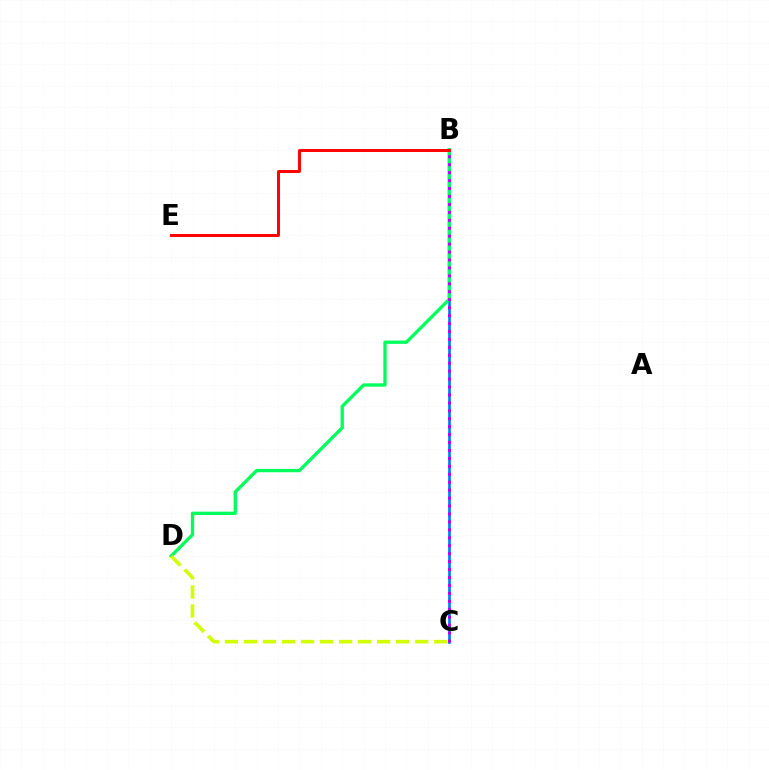{('B', 'C'): [{'color': '#0074ff', 'line_style': 'solid', 'thickness': 1.89}, {'color': '#b900ff', 'line_style': 'dotted', 'thickness': 2.16}], ('B', 'D'): [{'color': '#00ff5c', 'line_style': 'solid', 'thickness': 2.39}], ('B', 'E'): [{'color': '#ff0000', 'line_style': 'solid', 'thickness': 2.12}], ('C', 'D'): [{'color': '#d1ff00', 'line_style': 'dashed', 'thickness': 2.58}]}